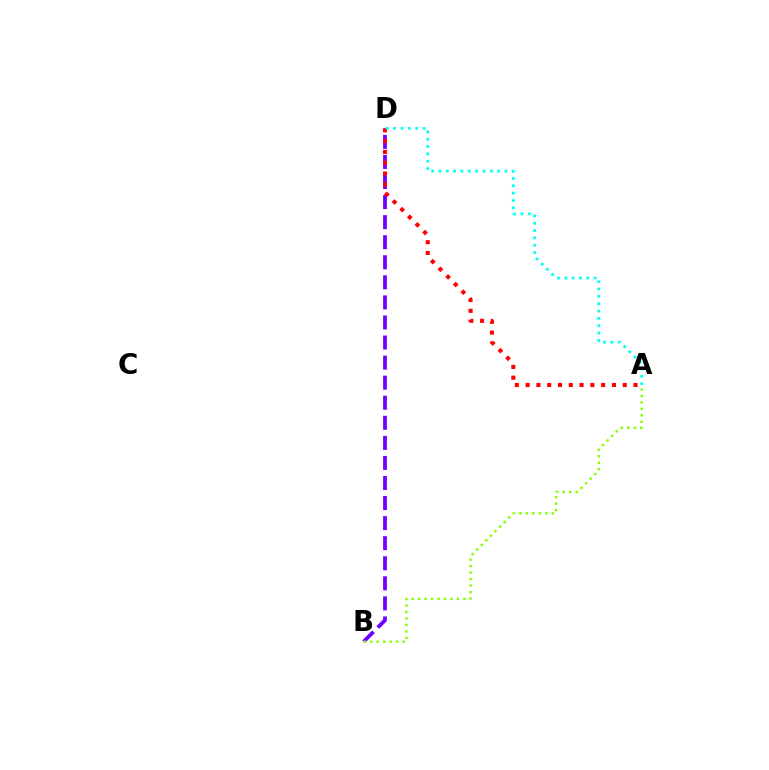{('B', 'D'): [{'color': '#7200ff', 'line_style': 'dashed', 'thickness': 2.73}], ('A', 'D'): [{'color': '#ff0000', 'line_style': 'dotted', 'thickness': 2.93}, {'color': '#00fff6', 'line_style': 'dotted', 'thickness': 2.0}], ('A', 'B'): [{'color': '#84ff00', 'line_style': 'dotted', 'thickness': 1.76}]}